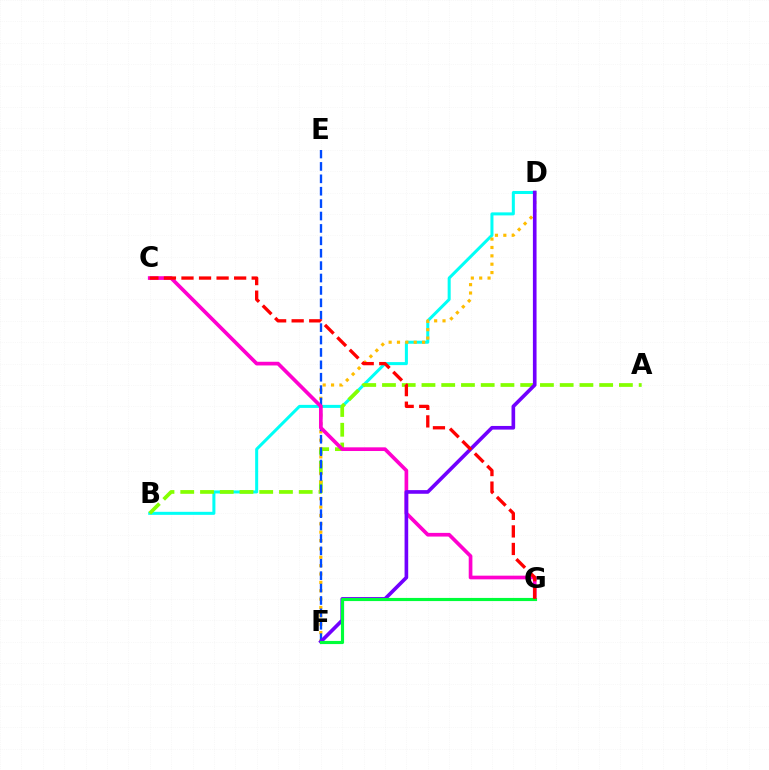{('B', 'D'): [{'color': '#00fff6', 'line_style': 'solid', 'thickness': 2.18}], ('A', 'B'): [{'color': '#84ff00', 'line_style': 'dashed', 'thickness': 2.68}], ('D', 'F'): [{'color': '#ffbd00', 'line_style': 'dotted', 'thickness': 2.27}, {'color': '#7200ff', 'line_style': 'solid', 'thickness': 2.63}], ('E', 'F'): [{'color': '#004bff', 'line_style': 'dashed', 'thickness': 1.68}], ('C', 'G'): [{'color': '#ff00cf', 'line_style': 'solid', 'thickness': 2.65}, {'color': '#ff0000', 'line_style': 'dashed', 'thickness': 2.38}], ('F', 'G'): [{'color': '#00ff39', 'line_style': 'solid', 'thickness': 2.26}]}